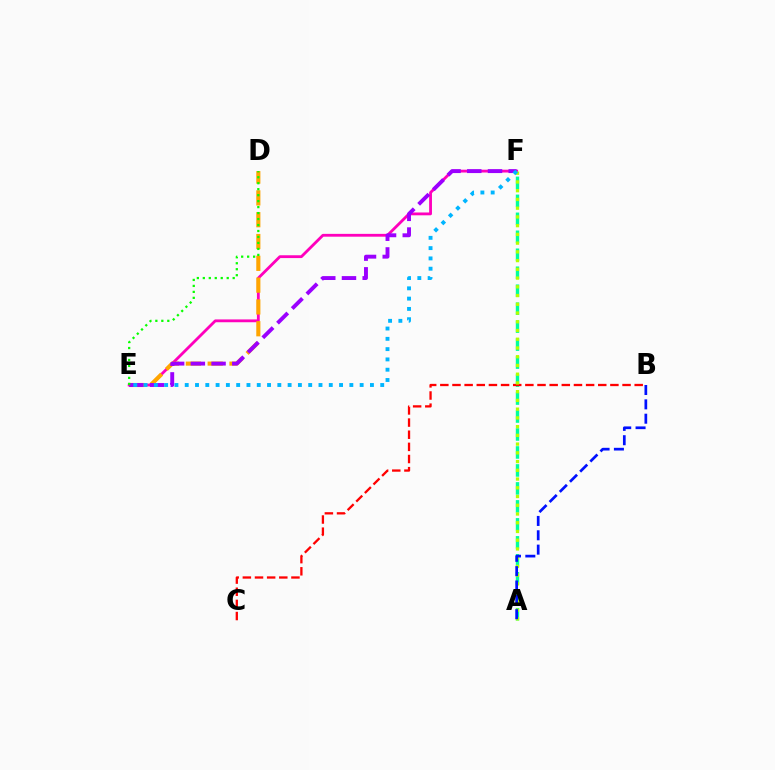{('E', 'F'): [{'color': '#ff00bd', 'line_style': 'solid', 'thickness': 2.03}, {'color': '#9b00ff', 'line_style': 'dashed', 'thickness': 2.81}, {'color': '#00b5ff', 'line_style': 'dotted', 'thickness': 2.8}], ('D', 'E'): [{'color': '#ffa500', 'line_style': 'dashed', 'thickness': 2.96}, {'color': '#08ff00', 'line_style': 'dotted', 'thickness': 1.62}], ('A', 'F'): [{'color': '#00ff9d', 'line_style': 'dashed', 'thickness': 2.44}, {'color': '#b3ff00', 'line_style': 'dotted', 'thickness': 2.37}], ('B', 'C'): [{'color': '#ff0000', 'line_style': 'dashed', 'thickness': 1.65}], ('A', 'B'): [{'color': '#0010ff', 'line_style': 'dashed', 'thickness': 1.95}]}